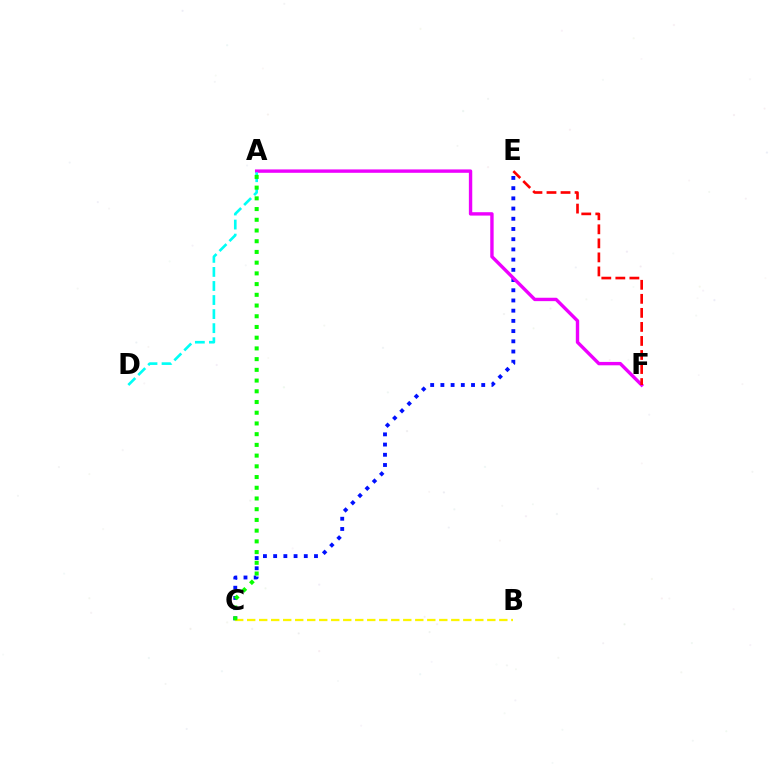{('C', 'E'): [{'color': '#0010ff', 'line_style': 'dotted', 'thickness': 2.77}], ('A', 'F'): [{'color': '#ee00ff', 'line_style': 'solid', 'thickness': 2.44}], ('B', 'C'): [{'color': '#fcf500', 'line_style': 'dashed', 'thickness': 1.63}], ('E', 'F'): [{'color': '#ff0000', 'line_style': 'dashed', 'thickness': 1.91}], ('A', 'D'): [{'color': '#00fff6', 'line_style': 'dashed', 'thickness': 1.91}], ('A', 'C'): [{'color': '#08ff00', 'line_style': 'dotted', 'thickness': 2.91}]}